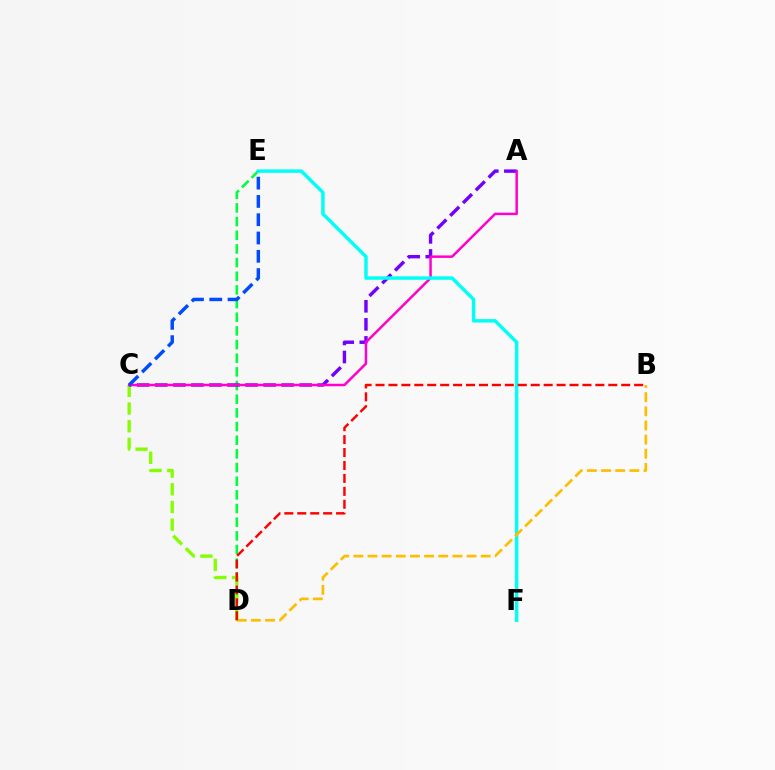{('D', 'E'): [{'color': '#00ff39', 'line_style': 'dashed', 'thickness': 1.86}], ('C', 'D'): [{'color': '#84ff00', 'line_style': 'dashed', 'thickness': 2.4}], ('A', 'C'): [{'color': '#7200ff', 'line_style': 'dashed', 'thickness': 2.45}, {'color': '#ff00cf', 'line_style': 'solid', 'thickness': 1.79}], ('E', 'F'): [{'color': '#00fff6', 'line_style': 'solid', 'thickness': 2.48}], ('B', 'D'): [{'color': '#ffbd00', 'line_style': 'dashed', 'thickness': 1.92}, {'color': '#ff0000', 'line_style': 'dashed', 'thickness': 1.76}], ('C', 'E'): [{'color': '#004bff', 'line_style': 'dashed', 'thickness': 2.48}]}